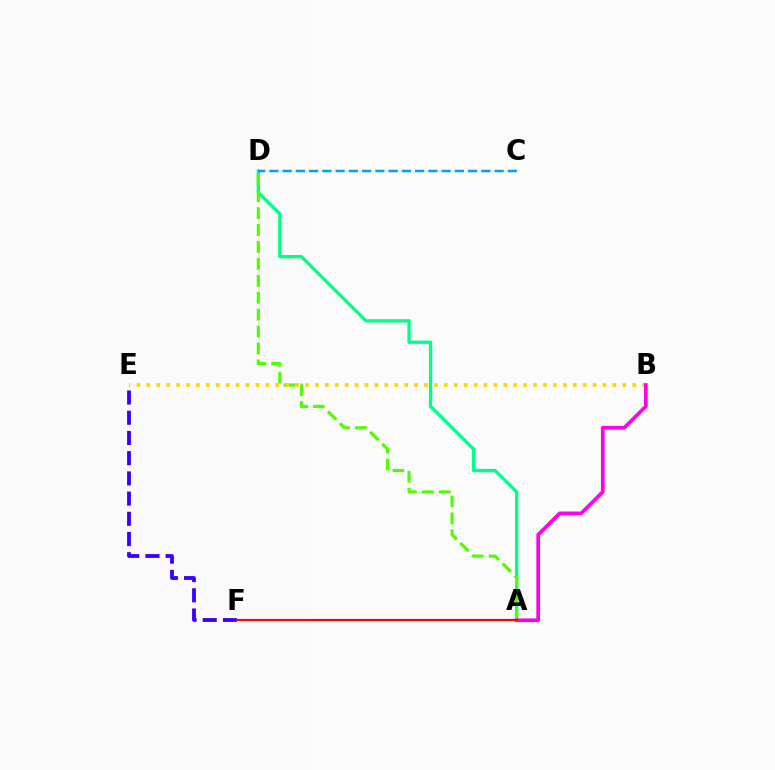{('A', 'D'): [{'color': '#00ff86', 'line_style': 'solid', 'thickness': 2.39}, {'color': '#4fff00', 'line_style': 'dashed', 'thickness': 2.3}], ('B', 'E'): [{'color': '#ffd500', 'line_style': 'dotted', 'thickness': 2.69}], ('A', 'B'): [{'color': '#ff00ed', 'line_style': 'solid', 'thickness': 2.65}], ('C', 'D'): [{'color': '#009eff', 'line_style': 'dashed', 'thickness': 1.8}], ('E', 'F'): [{'color': '#3700ff', 'line_style': 'dashed', 'thickness': 2.75}], ('A', 'F'): [{'color': '#ff0000', 'line_style': 'solid', 'thickness': 1.57}]}